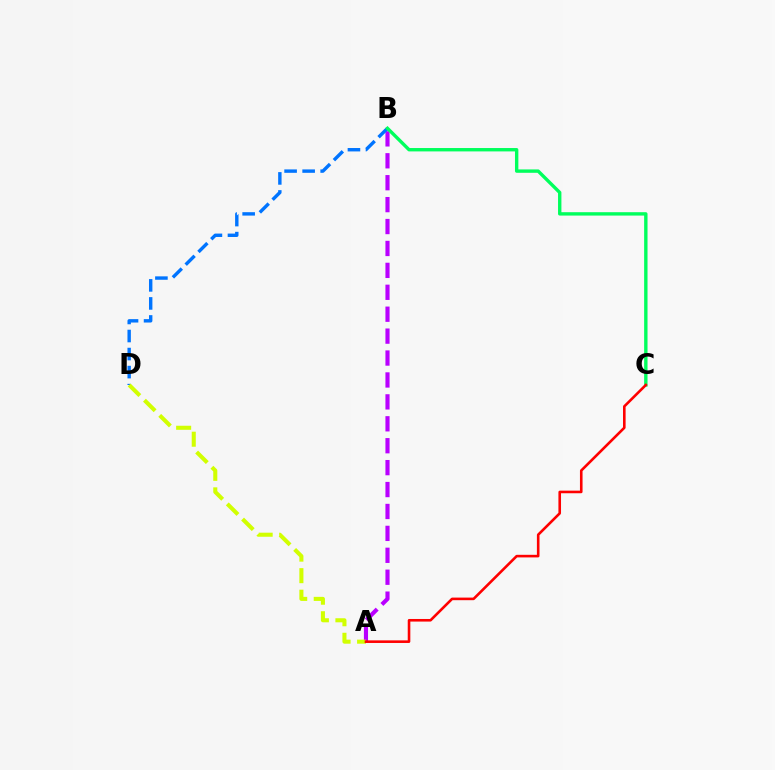{('A', 'B'): [{'color': '#b900ff', 'line_style': 'dashed', 'thickness': 2.98}], ('B', 'D'): [{'color': '#0074ff', 'line_style': 'dashed', 'thickness': 2.45}], ('A', 'D'): [{'color': '#d1ff00', 'line_style': 'dashed', 'thickness': 2.93}], ('B', 'C'): [{'color': '#00ff5c', 'line_style': 'solid', 'thickness': 2.43}], ('A', 'C'): [{'color': '#ff0000', 'line_style': 'solid', 'thickness': 1.87}]}